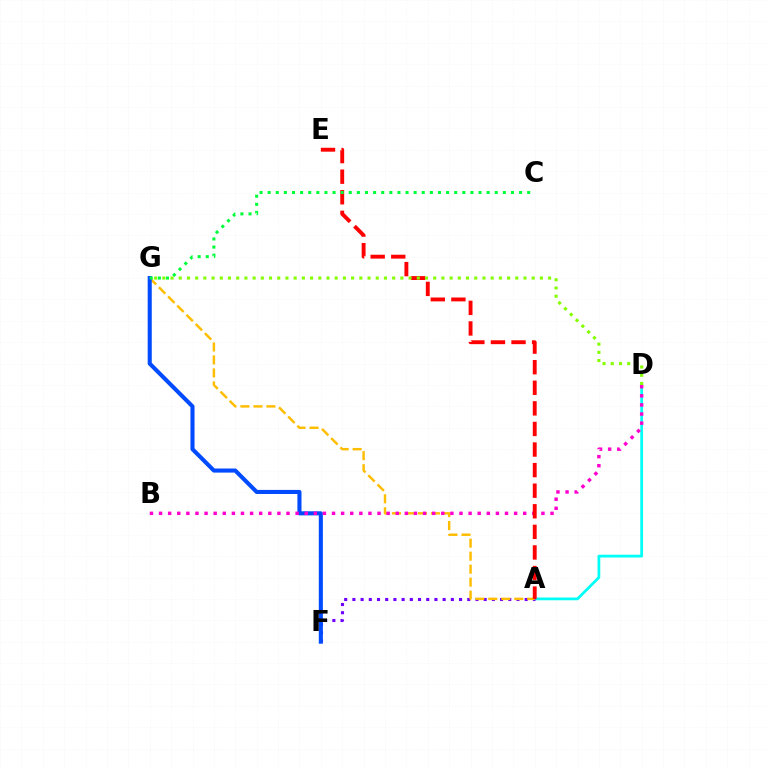{('A', 'D'): [{'color': '#00fff6', 'line_style': 'solid', 'thickness': 1.99}], ('A', 'F'): [{'color': '#7200ff', 'line_style': 'dotted', 'thickness': 2.23}], ('A', 'G'): [{'color': '#ffbd00', 'line_style': 'dashed', 'thickness': 1.76}], ('F', 'G'): [{'color': '#004bff', 'line_style': 'solid', 'thickness': 2.94}], ('B', 'D'): [{'color': '#ff00cf', 'line_style': 'dotted', 'thickness': 2.47}], ('A', 'E'): [{'color': '#ff0000', 'line_style': 'dashed', 'thickness': 2.8}], ('D', 'G'): [{'color': '#84ff00', 'line_style': 'dotted', 'thickness': 2.23}], ('C', 'G'): [{'color': '#00ff39', 'line_style': 'dotted', 'thickness': 2.2}]}